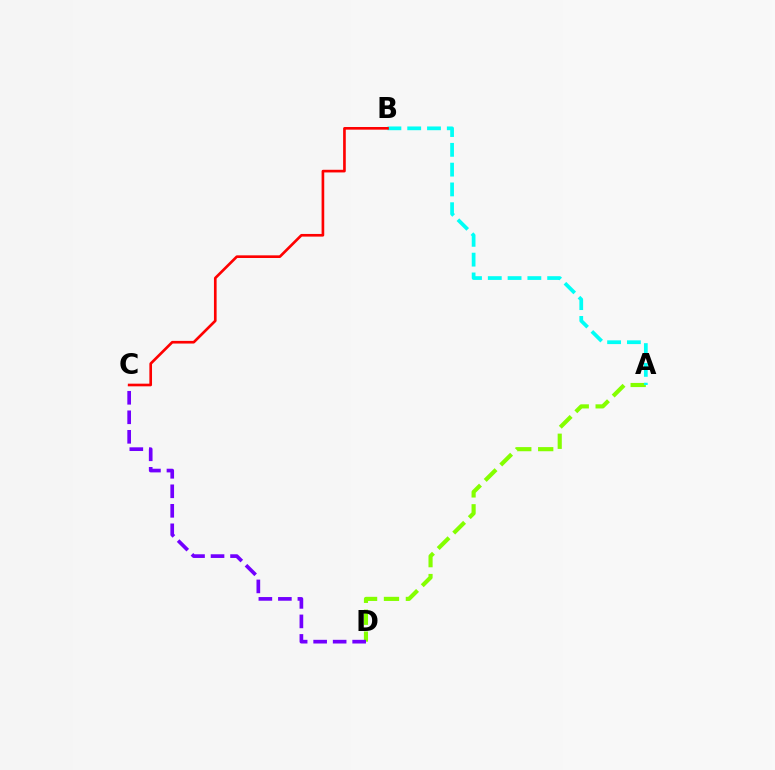{('A', 'D'): [{'color': '#84ff00', 'line_style': 'dashed', 'thickness': 2.98}], ('C', 'D'): [{'color': '#7200ff', 'line_style': 'dashed', 'thickness': 2.65}], ('A', 'B'): [{'color': '#00fff6', 'line_style': 'dashed', 'thickness': 2.69}], ('B', 'C'): [{'color': '#ff0000', 'line_style': 'solid', 'thickness': 1.91}]}